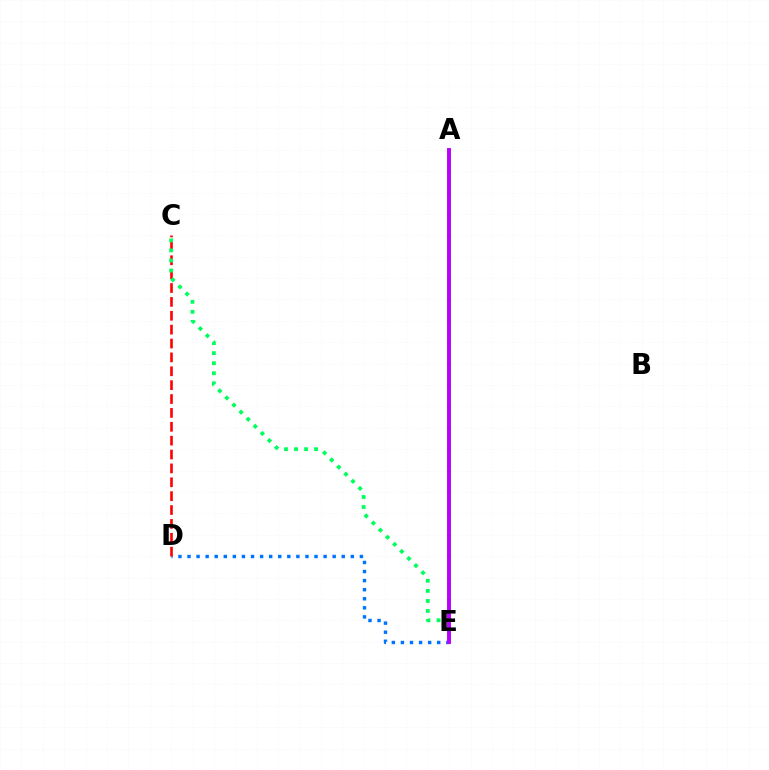{('D', 'E'): [{'color': '#0074ff', 'line_style': 'dotted', 'thickness': 2.47}], ('C', 'D'): [{'color': '#ff0000', 'line_style': 'dashed', 'thickness': 1.88}], ('C', 'E'): [{'color': '#00ff5c', 'line_style': 'dotted', 'thickness': 2.73}], ('A', 'E'): [{'color': '#d1ff00', 'line_style': 'solid', 'thickness': 2.78}, {'color': '#b900ff', 'line_style': 'solid', 'thickness': 2.8}]}